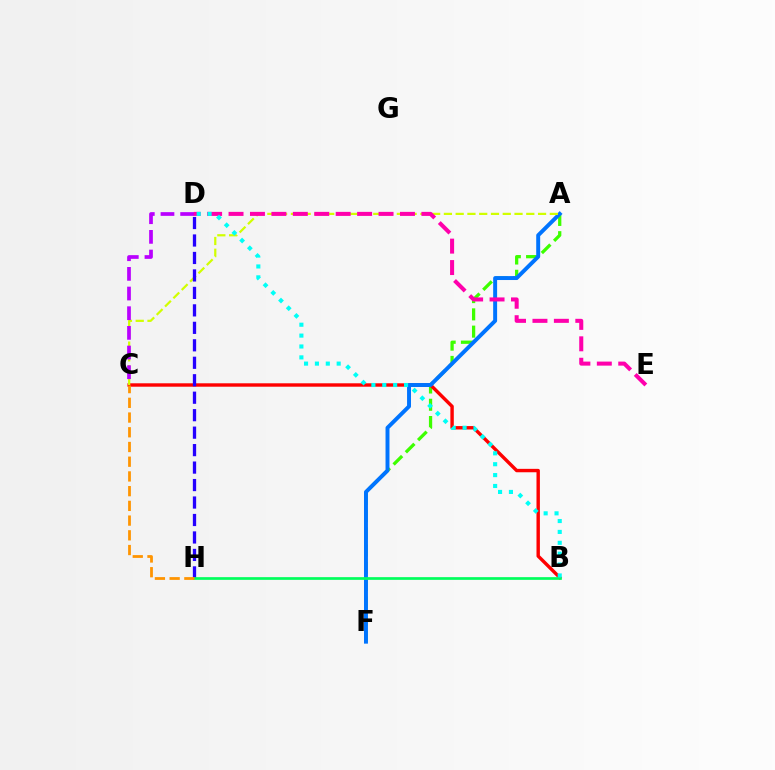{('A', 'F'): [{'color': '#3dff00', 'line_style': 'dashed', 'thickness': 2.35}, {'color': '#0074ff', 'line_style': 'solid', 'thickness': 2.84}], ('B', 'C'): [{'color': '#ff0000', 'line_style': 'solid', 'thickness': 2.45}], ('A', 'C'): [{'color': '#d1ff00', 'line_style': 'dashed', 'thickness': 1.6}], ('D', 'H'): [{'color': '#2500ff', 'line_style': 'dashed', 'thickness': 2.37}], ('B', 'H'): [{'color': '#00ff5c', 'line_style': 'solid', 'thickness': 1.95}], ('C', 'D'): [{'color': '#b900ff', 'line_style': 'dashed', 'thickness': 2.67}], ('D', 'E'): [{'color': '#ff00ac', 'line_style': 'dashed', 'thickness': 2.91}], ('C', 'H'): [{'color': '#ff9400', 'line_style': 'dashed', 'thickness': 2.0}], ('B', 'D'): [{'color': '#00fff6', 'line_style': 'dotted', 'thickness': 2.96}]}